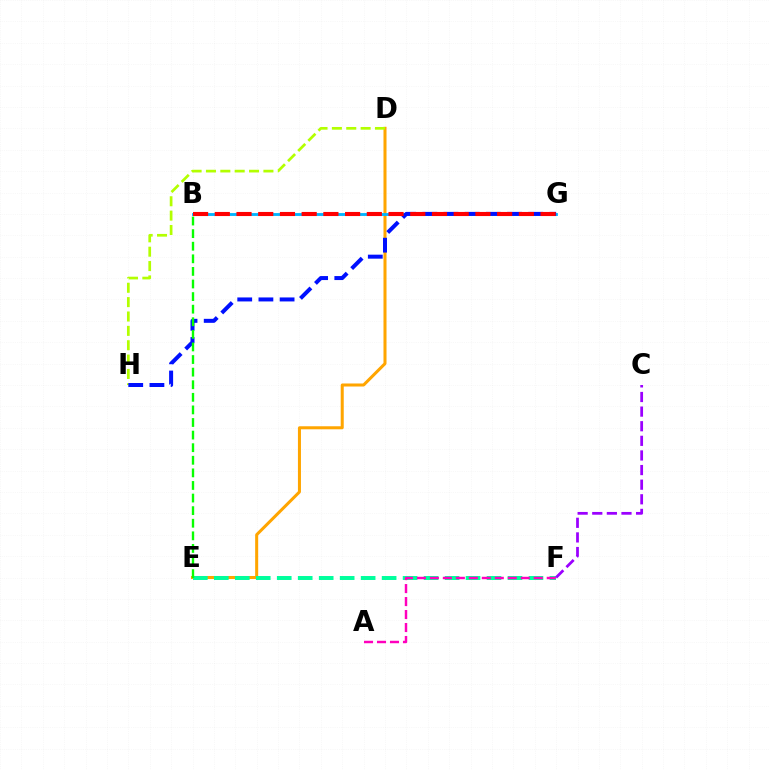{('D', 'E'): [{'color': '#ffa500', 'line_style': 'solid', 'thickness': 2.18}], ('B', 'G'): [{'color': '#00b5ff', 'line_style': 'solid', 'thickness': 2.05}, {'color': '#ff0000', 'line_style': 'dashed', 'thickness': 2.95}], ('E', 'F'): [{'color': '#00ff9d', 'line_style': 'dashed', 'thickness': 2.85}], ('D', 'H'): [{'color': '#b3ff00', 'line_style': 'dashed', 'thickness': 1.95}], ('G', 'H'): [{'color': '#0010ff', 'line_style': 'dashed', 'thickness': 2.88}], ('A', 'F'): [{'color': '#ff00bd', 'line_style': 'dashed', 'thickness': 1.76}], ('B', 'E'): [{'color': '#08ff00', 'line_style': 'dashed', 'thickness': 1.71}], ('C', 'F'): [{'color': '#9b00ff', 'line_style': 'dashed', 'thickness': 1.99}]}